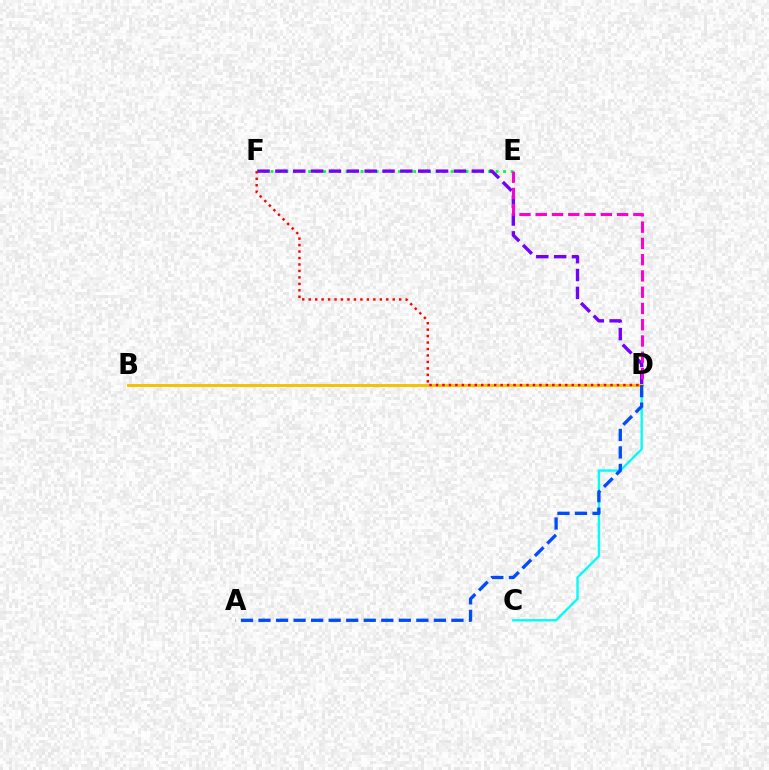{('C', 'D'): [{'color': '#00fff6', 'line_style': 'solid', 'thickness': 1.71}], ('E', 'F'): [{'color': '#00ff39', 'line_style': 'dotted', 'thickness': 2.04}], ('D', 'F'): [{'color': '#7200ff', 'line_style': 'dashed', 'thickness': 2.43}, {'color': '#ff0000', 'line_style': 'dotted', 'thickness': 1.76}], ('D', 'E'): [{'color': '#ff00cf', 'line_style': 'dashed', 'thickness': 2.21}], ('B', 'D'): [{'color': '#84ff00', 'line_style': 'solid', 'thickness': 1.94}, {'color': '#ffbd00', 'line_style': 'solid', 'thickness': 1.99}], ('A', 'D'): [{'color': '#004bff', 'line_style': 'dashed', 'thickness': 2.38}]}